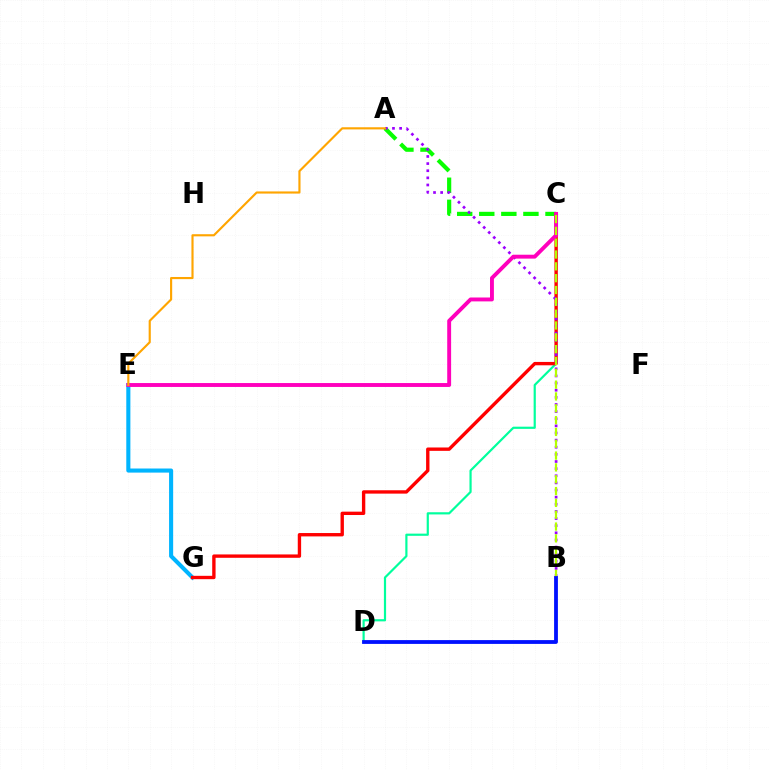{('A', 'C'): [{'color': '#08ff00', 'line_style': 'dashed', 'thickness': 3.0}], ('E', 'G'): [{'color': '#00b5ff', 'line_style': 'solid', 'thickness': 2.94}], ('C', 'D'): [{'color': '#00ff9d', 'line_style': 'solid', 'thickness': 1.57}], ('C', 'G'): [{'color': '#ff0000', 'line_style': 'solid', 'thickness': 2.42}], ('A', 'B'): [{'color': '#9b00ff', 'line_style': 'dotted', 'thickness': 1.94}], ('C', 'E'): [{'color': '#ff00bd', 'line_style': 'solid', 'thickness': 2.81}], ('B', 'C'): [{'color': '#b3ff00', 'line_style': 'dashed', 'thickness': 1.61}], ('A', 'E'): [{'color': '#ffa500', 'line_style': 'solid', 'thickness': 1.54}], ('B', 'D'): [{'color': '#0010ff', 'line_style': 'solid', 'thickness': 2.74}]}